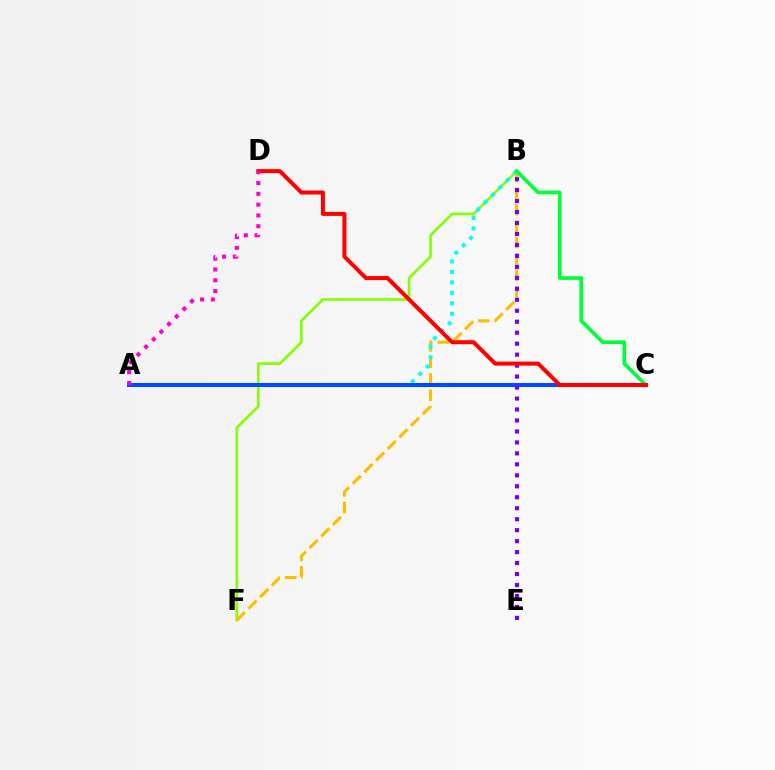{('B', 'F'): [{'color': '#84ff00', 'line_style': 'solid', 'thickness': 1.9}, {'color': '#ffbd00', 'line_style': 'dashed', 'thickness': 2.23}], ('A', 'B'): [{'color': '#00fff6', 'line_style': 'dotted', 'thickness': 2.85}], ('B', 'C'): [{'color': '#00ff39', 'line_style': 'solid', 'thickness': 2.66}], ('A', 'C'): [{'color': '#004bff', 'line_style': 'solid', 'thickness': 2.91}], ('B', 'E'): [{'color': '#7200ff', 'line_style': 'dotted', 'thickness': 2.98}], ('C', 'D'): [{'color': '#ff0000', 'line_style': 'solid', 'thickness': 2.89}], ('A', 'D'): [{'color': '#ff00cf', 'line_style': 'dotted', 'thickness': 2.93}]}